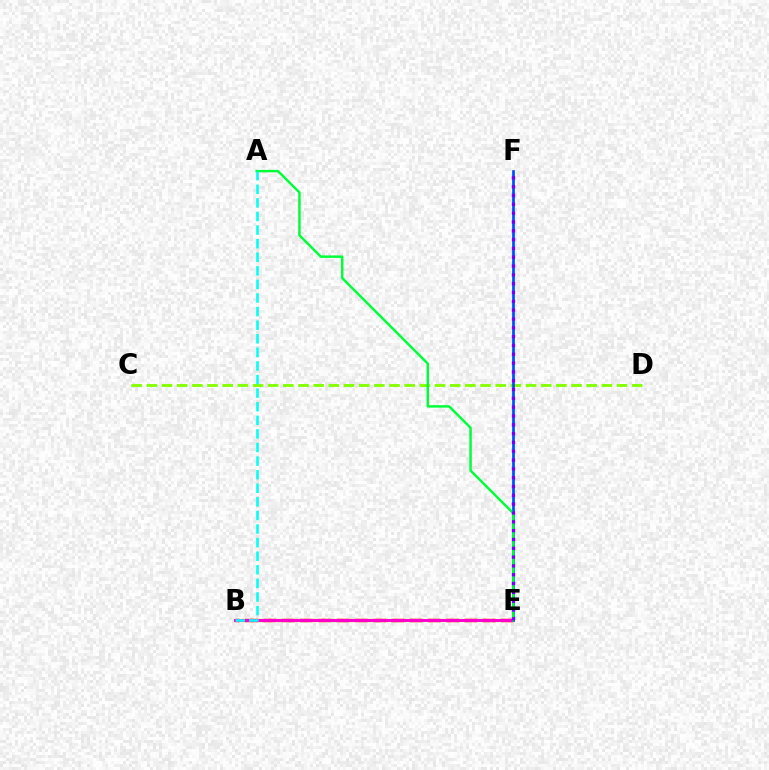{('B', 'E'): [{'color': '#ffbd00', 'line_style': 'dotted', 'thickness': 2.43}, {'color': '#ff0000', 'line_style': 'dashed', 'thickness': 2.48}, {'color': '#ff00cf', 'line_style': 'solid', 'thickness': 2.12}], ('C', 'D'): [{'color': '#84ff00', 'line_style': 'dashed', 'thickness': 2.06}], ('E', 'F'): [{'color': '#004bff', 'line_style': 'solid', 'thickness': 1.94}, {'color': '#7200ff', 'line_style': 'dotted', 'thickness': 2.4}], ('A', 'E'): [{'color': '#00ff39', 'line_style': 'solid', 'thickness': 1.78}], ('A', 'B'): [{'color': '#00fff6', 'line_style': 'dashed', 'thickness': 1.85}]}